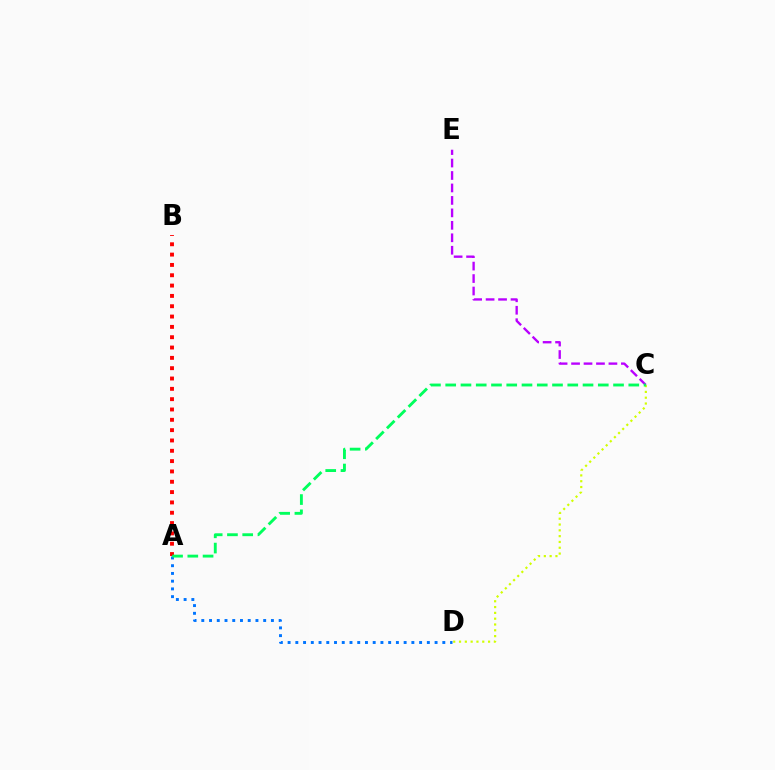{('C', 'D'): [{'color': '#d1ff00', 'line_style': 'dotted', 'thickness': 1.58}], ('C', 'E'): [{'color': '#b900ff', 'line_style': 'dashed', 'thickness': 1.69}], ('A', 'D'): [{'color': '#0074ff', 'line_style': 'dotted', 'thickness': 2.1}], ('A', 'B'): [{'color': '#ff0000', 'line_style': 'dotted', 'thickness': 2.81}], ('A', 'C'): [{'color': '#00ff5c', 'line_style': 'dashed', 'thickness': 2.07}]}